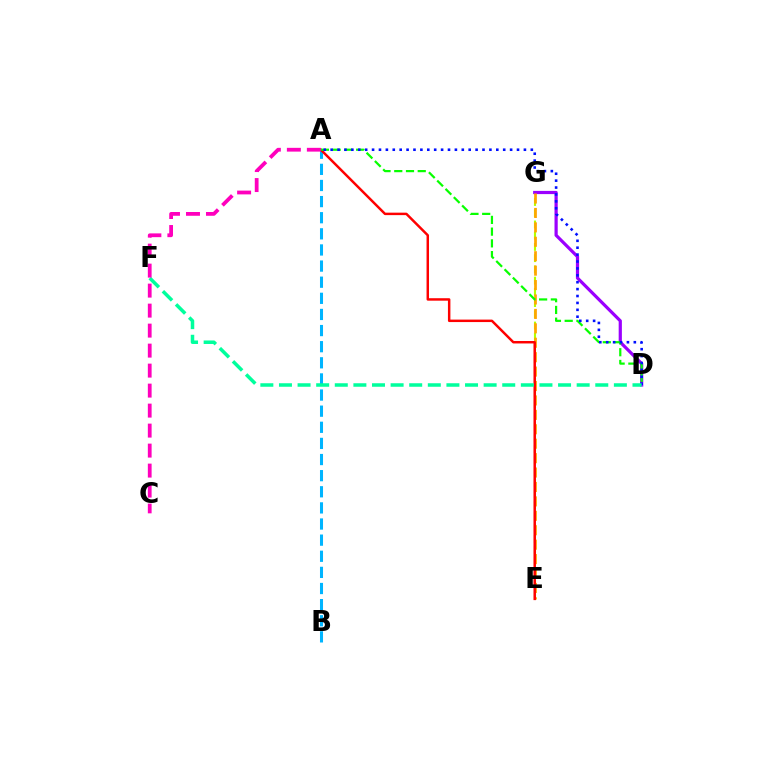{('E', 'G'): [{'color': '#b3ff00', 'line_style': 'dashed', 'thickness': 1.53}, {'color': '#ffa500', 'line_style': 'dashed', 'thickness': 1.96}], ('D', 'G'): [{'color': '#9b00ff', 'line_style': 'solid', 'thickness': 2.31}], ('A', 'B'): [{'color': '#00b5ff', 'line_style': 'dashed', 'thickness': 2.19}], ('A', 'E'): [{'color': '#ff0000', 'line_style': 'solid', 'thickness': 1.78}], ('A', 'D'): [{'color': '#08ff00', 'line_style': 'dashed', 'thickness': 1.59}, {'color': '#0010ff', 'line_style': 'dotted', 'thickness': 1.88}], ('D', 'F'): [{'color': '#00ff9d', 'line_style': 'dashed', 'thickness': 2.53}], ('A', 'C'): [{'color': '#ff00bd', 'line_style': 'dashed', 'thickness': 2.72}]}